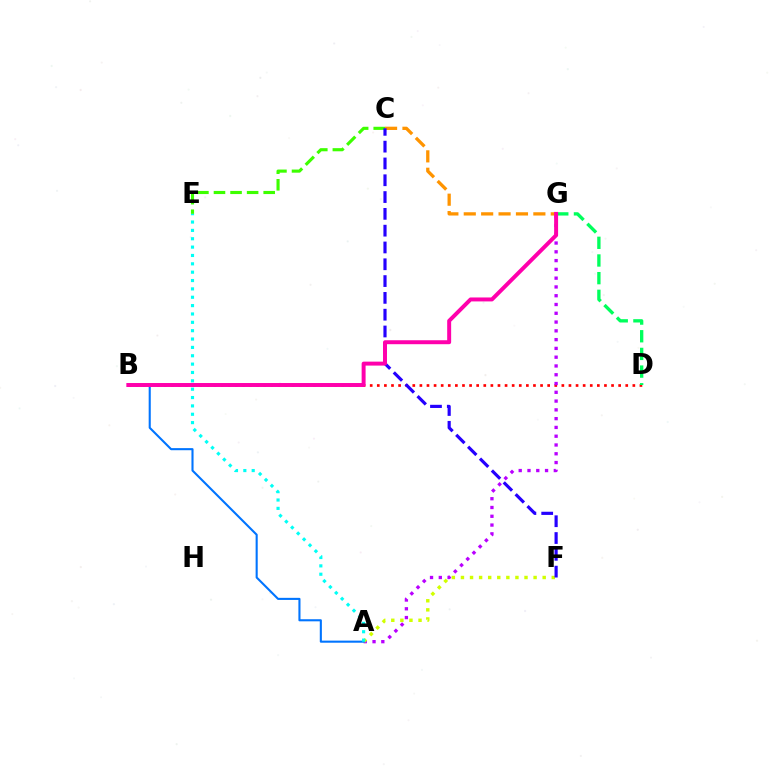{('B', 'D'): [{'color': '#ff0000', 'line_style': 'dotted', 'thickness': 1.93}], ('D', 'G'): [{'color': '#00ff5c', 'line_style': 'dashed', 'thickness': 2.4}], ('C', 'G'): [{'color': '#ff9400', 'line_style': 'dashed', 'thickness': 2.36}], ('A', 'G'): [{'color': '#b900ff', 'line_style': 'dotted', 'thickness': 2.39}], ('A', 'F'): [{'color': '#d1ff00', 'line_style': 'dotted', 'thickness': 2.47}], ('A', 'B'): [{'color': '#0074ff', 'line_style': 'solid', 'thickness': 1.51}], ('C', 'E'): [{'color': '#3dff00', 'line_style': 'dashed', 'thickness': 2.25}], ('C', 'F'): [{'color': '#2500ff', 'line_style': 'dashed', 'thickness': 2.28}], ('B', 'G'): [{'color': '#ff00ac', 'line_style': 'solid', 'thickness': 2.85}], ('A', 'E'): [{'color': '#00fff6', 'line_style': 'dotted', 'thickness': 2.27}]}